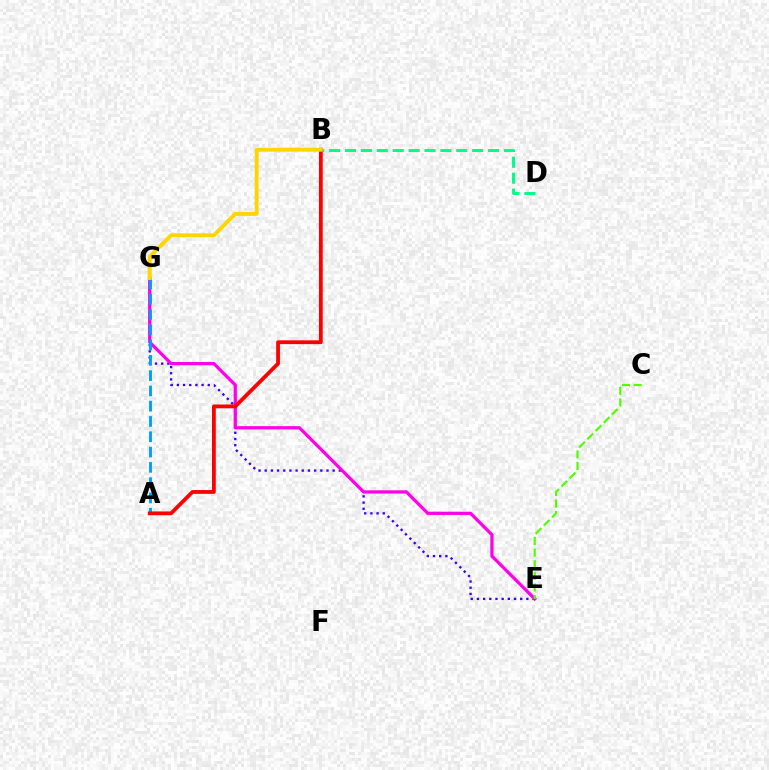{('E', 'G'): [{'color': '#3700ff', 'line_style': 'dotted', 'thickness': 1.68}, {'color': '#ff00ed', 'line_style': 'solid', 'thickness': 2.34}], ('B', 'D'): [{'color': '#00ff86', 'line_style': 'dashed', 'thickness': 2.16}], ('A', 'G'): [{'color': '#009eff', 'line_style': 'dashed', 'thickness': 2.08}], ('C', 'E'): [{'color': '#4fff00', 'line_style': 'dashed', 'thickness': 1.58}], ('A', 'B'): [{'color': '#ff0000', 'line_style': 'solid', 'thickness': 2.73}], ('B', 'G'): [{'color': '#ffd500', 'line_style': 'solid', 'thickness': 2.82}]}